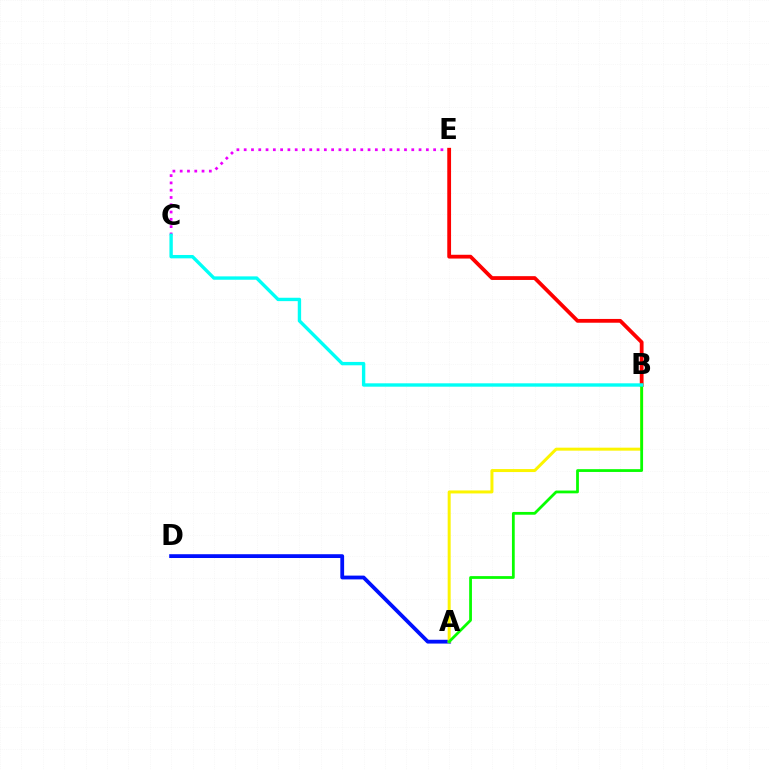{('C', 'E'): [{'color': '#ee00ff', 'line_style': 'dotted', 'thickness': 1.98}], ('A', 'D'): [{'color': '#0010ff', 'line_style': 'solid', 'thickness': 2.73}], ('A', 'B'): [{'color': '#fcf500', 'line_style': 'solid', 'thickness': 2.15}, {'color': '#08ff00', 'line_style': 'solid', 'thickness': 2.0}], ('B', 'E'): [{'color': '#ff0000', 'line_style': 'solid', 'thickness': 2.72}], ('B', 'C'): [{'color': '#00fff6', 'line_style': 'solid', 'thickness': 2.43}]}